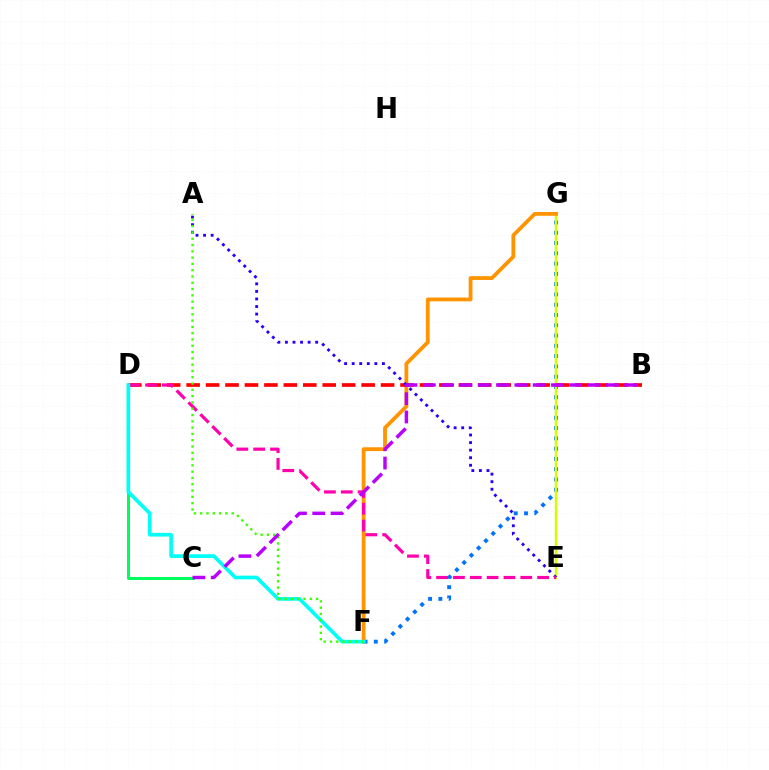{('C', 'D'): [{'color': '#00ff5c', 'line_style': 'solid', 'thickness': 2.18}], ('F', 'G'): [{'color': '#0074ff', 'line_style': 'dotted', 'thickness': 2.79}, {'color': '#ff9400', 'line_style': 'solid', 'thickness': 2.73}], ('E', 'G'): [{'color': '#d1ff00', 'line_style': 'solid', 'thickness': 1.76}], ('B', 'D'): [{'color': '#ff0000', 'line_style': 'dashed', 'thickness': 2.64}], ('A', 'E'): [{'color': '#2500ff', 'line_style': 'dotted', 'thickness': 2.05}], ('D', 'E'): [{'color': '#ff00ac', 'line_style': 'dashed', 'thickness': 2.29}], ('D', 'F'): [{'color': '#00fff6', 'line_style': 'solid', 'thickness': 2.65}], ('A', 'F'): [{'color': '#3dff00', 'line_style': 'dotted', 'thickness': 1.71}], ('B', 'C'): [{'color': '#b900ff', 'line_style': 'dashed', 'thickness': 2.49}]}